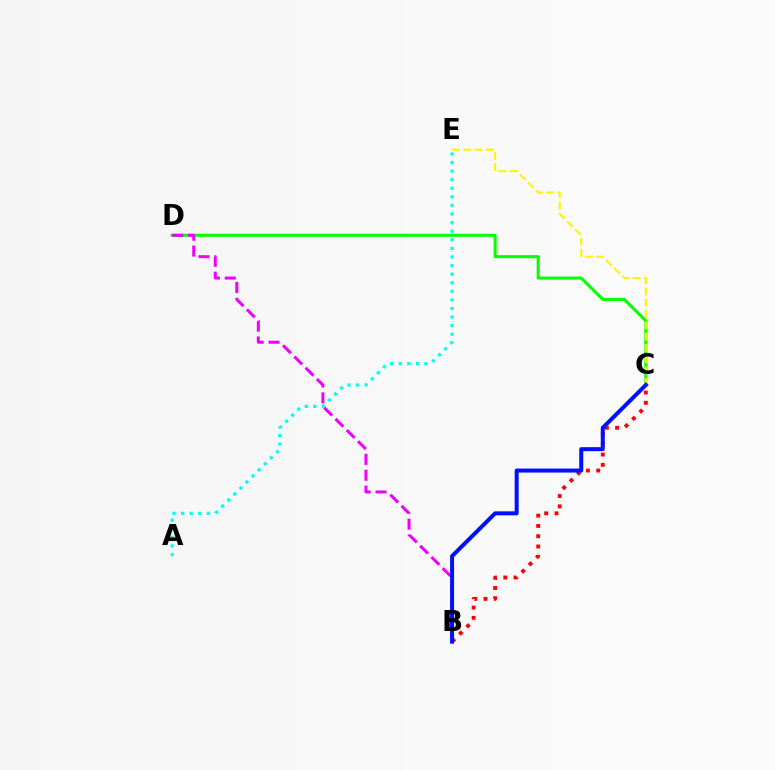{('C', 'D'): [{'color': '#08ff00', 'line_style': 'solid', 'thickness': 2.2}], ('B', 'C'): [{'color': '#ff0000', 'line_style': 'dotted', 'thickness': 2.79}, {'color': '#0010ff', 'line_style': 'solid', 'thickness': 2.88}], ('B', 'D'): [{'color': '#ee00ff', 'line_style': 'dashed', 'thickness': 2.16}], ('C', 'E'): [{'color': '#fcf500', 'line_style': 'dashed', 'thickness': 1.54}], ('A', 'E'): [{'color': '#00fff6', 'line_style': 'dotted', 'thickness': 2.33}]}